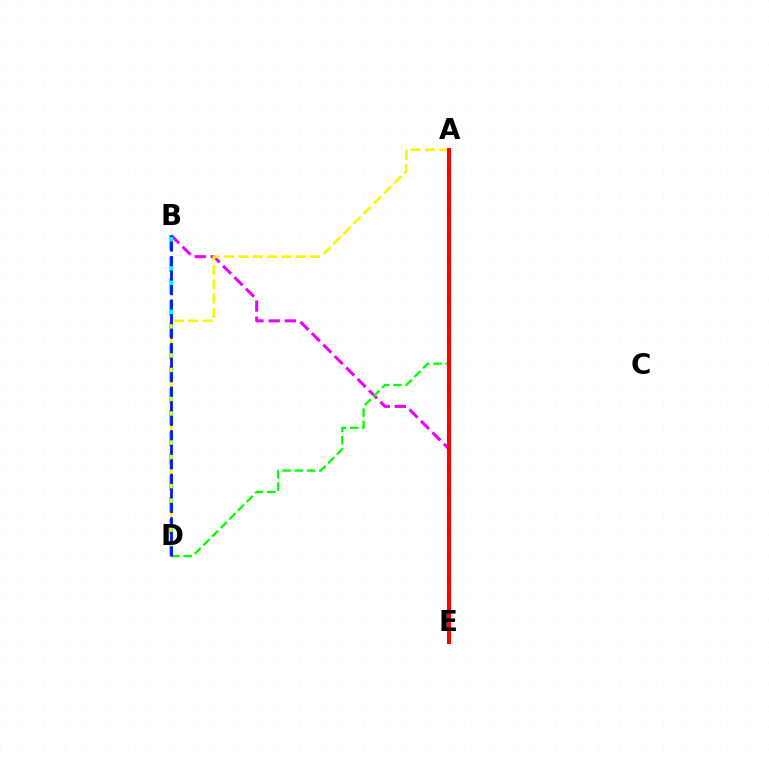{('B', 'E'): [{'color': '#ee00ff', 'line_style': 'dashed', 'thickness': 2.2}], ('B', 'D'): [{'color': '#00fff6', 'line_style': 'dashed', 'thickness': 2.97}, {'color': '#0010ff', 'line_style': 'dashed', 'thickness': 1.97}], ('A', 'D'): [{'color': '#08ff00', 'line_style': 'dashed', 'thickness': 1.66}, {'color': '#fcf500', 'line_style': 'dashed', 'thickness': 1.94}], ('A', 'E'): [{'color': '#ff0000', 'line_style': 'solid', 'thickness': 2.96}]}